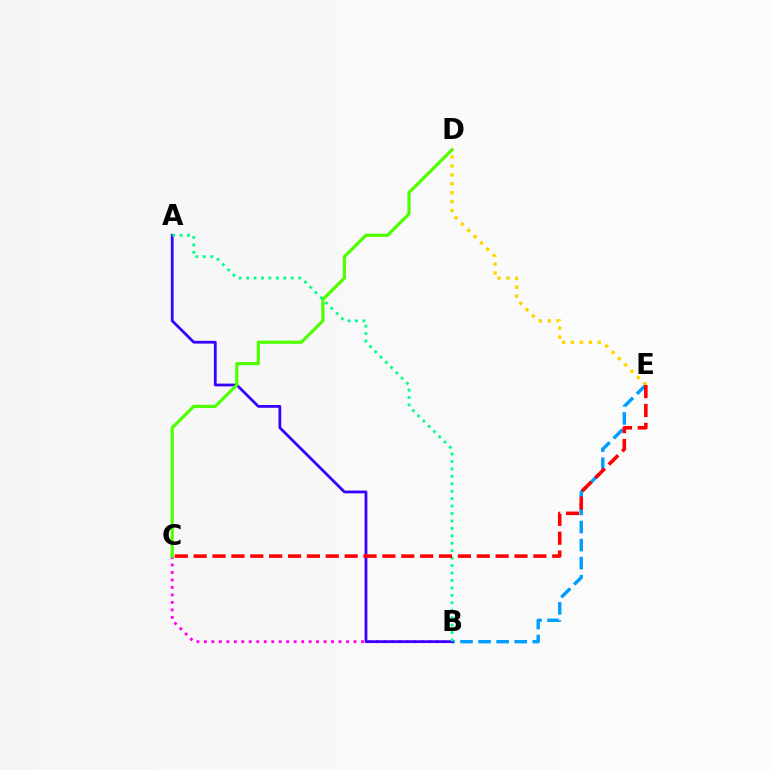{('B', 'C'): [{'color': '#ff00ed', 'line_style': 'dotted', 'thickness': 2.03}], ('B', 'E'): [{'color': '#009eff', 'line_style': 'dashed', 'thickness': 2.45}], ('D', 'E'): [{'color': '#ffd500', 'line_style': 'dotted', 'thickness': 2.43}], ('A', 'B'): [{'color': '#3700ff', 'line_style': 'solid', 'thickness': 2.0}, {'color': '#00ff86', 'line_style': 'dotted', 'thickness': 2.02}], ('C', 'D'): [{'color': '#4fff00', 'line_style': 'solid', 'thickness': 2.3}], ('C', 'E'): [{'color': '#ff0000', 'line_style': 'dashed', 'thickness': 2.56}]}